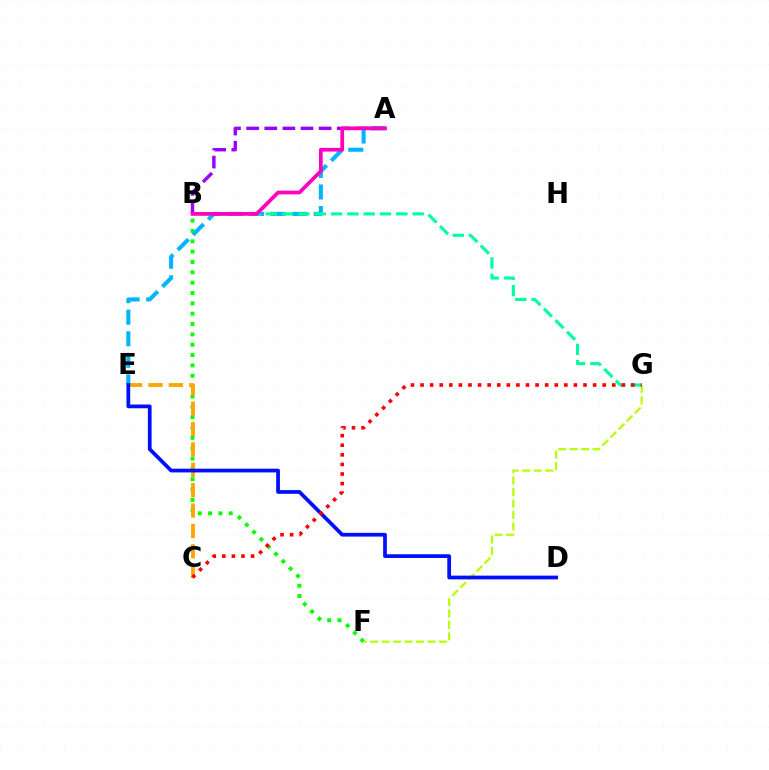{('B', 'F'): [{'color': '#08ff00', 'line_style': 'dotted', 'thickness': 2.81}], ('A', 'E'): [{'color': '#00b5ff', 'line_style': 'dashed', 'thickness': 2.93}], ('F', 'G'): [{'color': '#b3ff00', 'line_style': 'dashed', 'thickness': 1.56}], ('B', 'G'): [{'color': '#00ff9d', 'line_style': 'dashed', 'thickness': 2.22}], ('C', 'E'): [{'color': '#ffa500', 'line_style': 'dashed', 'thickness': 2.77}], ('A', 'B'): [{'color': '#9b00ff', 'line_style': 'dashed', 'thickness': 2.46}, {'color': '#ff00bd', 'line_style': 'solid', 'thickness': 2.68}], ('D', 'E'): [{'color': '#0010ff', 'line_style': 'solid', 'thickness': 2.69}], ('C', 'G'): [{'color': '#ff0000', 'line_style': 'dotted', 'thickness': 2.6}]}